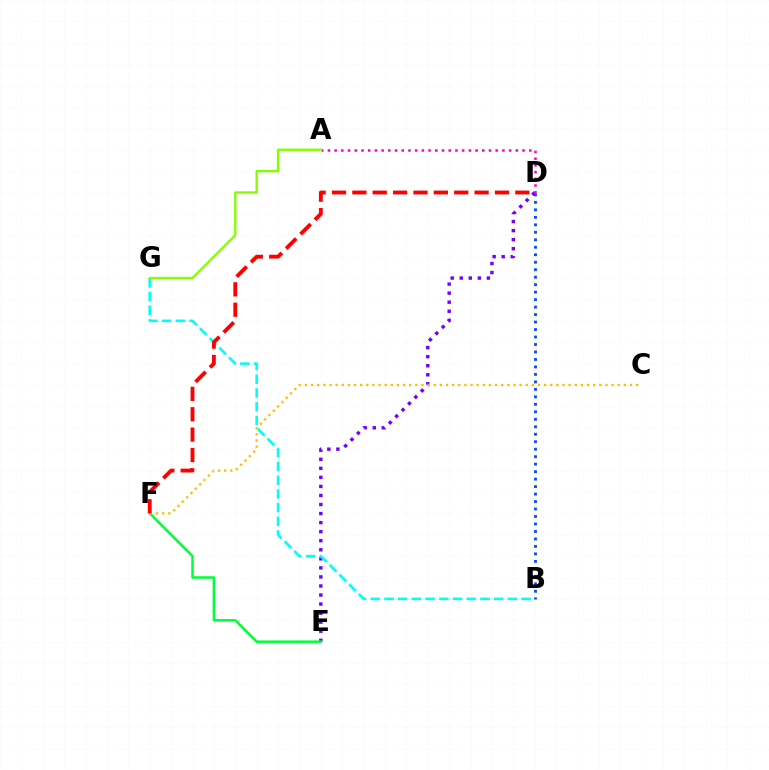{('B', 'D'): [{'color': '#004bff', 'line_style': 'dotted', 'thickness': 2.03}], ('D', 'E'): [{'color': '#7200ff', 'line_style': 'dotted', 'thickness': 2.46}], ('E', 'F'): [{'color': '#00ff39', 'line_style': 'solid', 'thickness': 1.79}], ('A', 'D'): [{'color': '#ff00cf', 'line_style': 'dotted', 'thickness': 1.82}], ('B', 'G'): [{'color': '#00fff6', 'line_style': 'dashed', 'thickness': 1.86}], ('C', 'F'): [{'color': '#ffbd00', 'line_style': 'dotted', 'thickness': 1.67}], ('A', 'G'): [{'color': '#84ff00', 'line_style': 'solid', 'thickness': 1.69}], ('D', 'F'): [{'color': '#ff0000', 'line_style': 'dashed', 'thickness': 2.77}]}